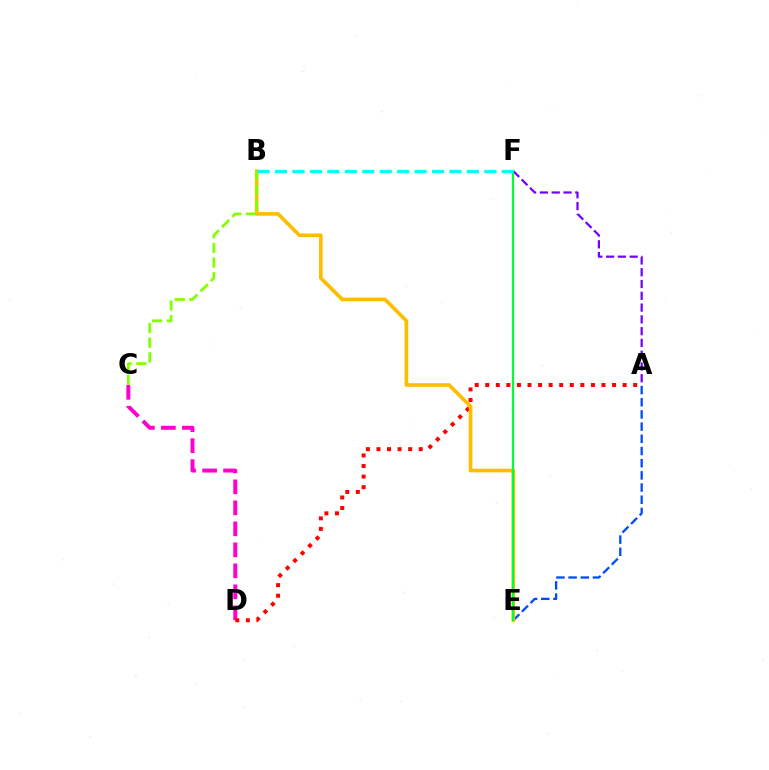{('A', 'F'): [{'color': '#7200ff', 'line_style': 'dashed', 'thickness': 1.6}], ('A', 'E'): [{'color': '#004bff', 'line_style': 'dashed', 'thickness': 1.65}], ('C', 'D'): [{'color': '#ff00cf', 'line_style': 'dashed', 'thickness': 2.85}], ('A', 'D'): [{'color': '#ff0000', 'line_style': 'dotted', 'thickness': 2.87}], ('B', 'E'): [{'color': '#ffbd00', 'line_style': 'solid', 'thickness': 2.62}], ('B', 'C'): [{'color': '#84ff00', 'line_style': 'dashed', 'thickness': 1.99}], ('E', 'F'): [{'color': '#00ff39', 'line_style': 'solid', 'thickness': 1.61}], ('B', 'F'): [{'color': '#00fff6', 'line_style': 'dashed', 'thickness': 2.37}]}